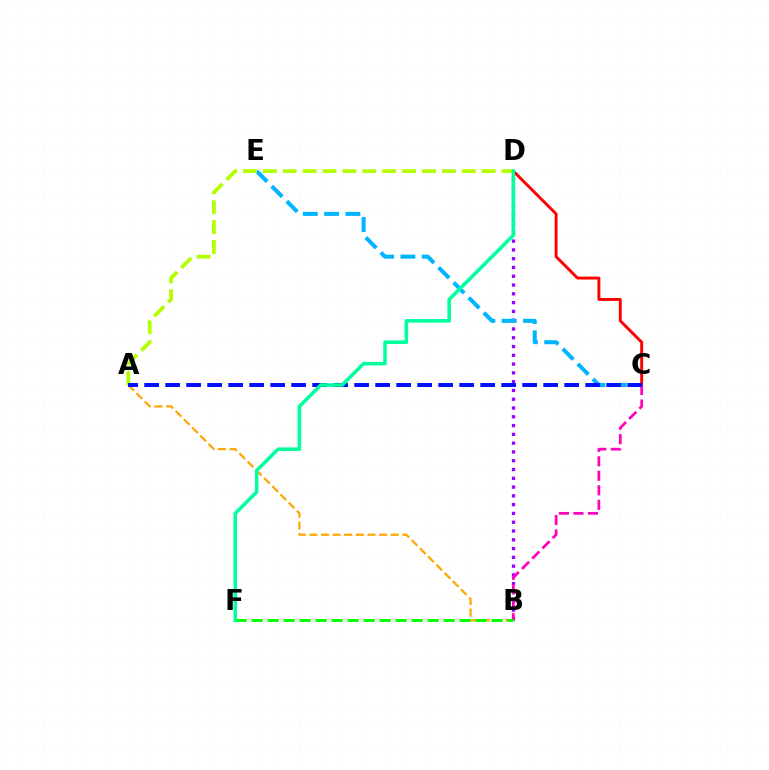{('A', 'B'): [{'color': '#ffa500', 'line_style': 'dashed', 'thickness': 1.58}], ('B', 'D'): [{'color': '#9b00ff', 'line_style': 'dotted', 'thickness': 2.39}], ('C', 'D'): [{'color': '#ff0000', 'line_style': 'solid', 'thickness': 2.1}], ('B', 'C'): [{'color': '#ff00bd', 'line_style': 'dashed', 'thickness': 1.97}], ('C', 'E'): [{'color': '#00b5ff', 'line_style': 'dashed', 'thickness': 2.89}], ('A', 'D'): [{'color': '#b3ff00', 'line_style': 'dashed', 'thickness': 2.7}], ('B', 'F'): [{'color': '#08ff00', 'line_style': 'dashed', 'thickness': 2.17}], ('A', 'C'): [{'color': '#0010ff', 'line_style': 'dashed', 'thickness': 2.85}], ('D', 'F'): [{'color': '#00ff9d', 'line_style': 'solid', 'thickness': 2.55}]}